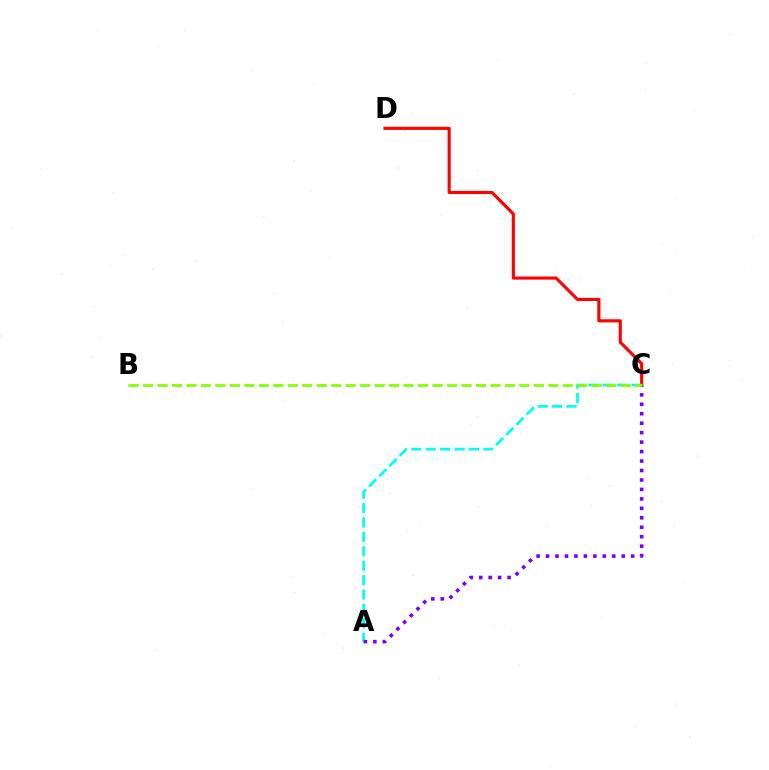{('C', 'D'): [{'color': '#ff0000', 'line_style': 'solid', 'thickness': 2.24}], ('A', 'C'): [{'color': '#00fff6', 'line_style': 'dashed', 'thickness': 1.96}, {'color': '#7200ff', 'line_style': 'dotted', 'thickness': 2.57}], ('B', 'C'): [{'color': '#84ff00', 'line_style': 'dashed', 'thickness': 1.97}]}